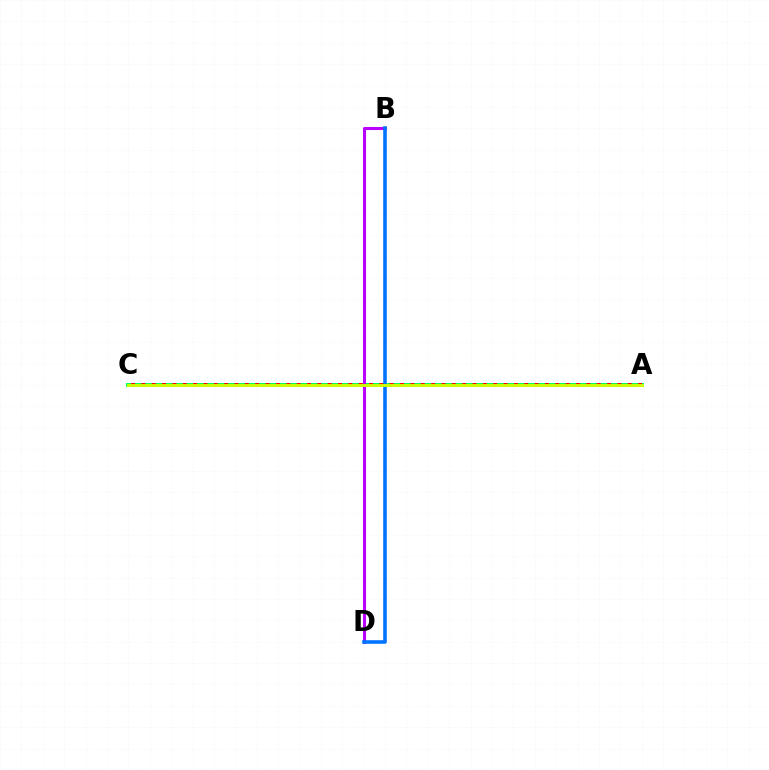{('A', 'C'): [{'color': '#00ff5c', 'line_style': 'solid', 'thickness': 2.89}, {'color': '#ff0000', 'line_style': 'dotted', 'thickness': 2.81}, {'color': '#d1ff00', 'line_style': 'solid', 'thickness': 2.09}], ('B', 'D'): [{'color': '#b900ff', 'line_style': 'solid', 'thickness': 2.2}, {'color': '#0074ff', 'line_style': 'solid', 'thickness': 2.58}]}